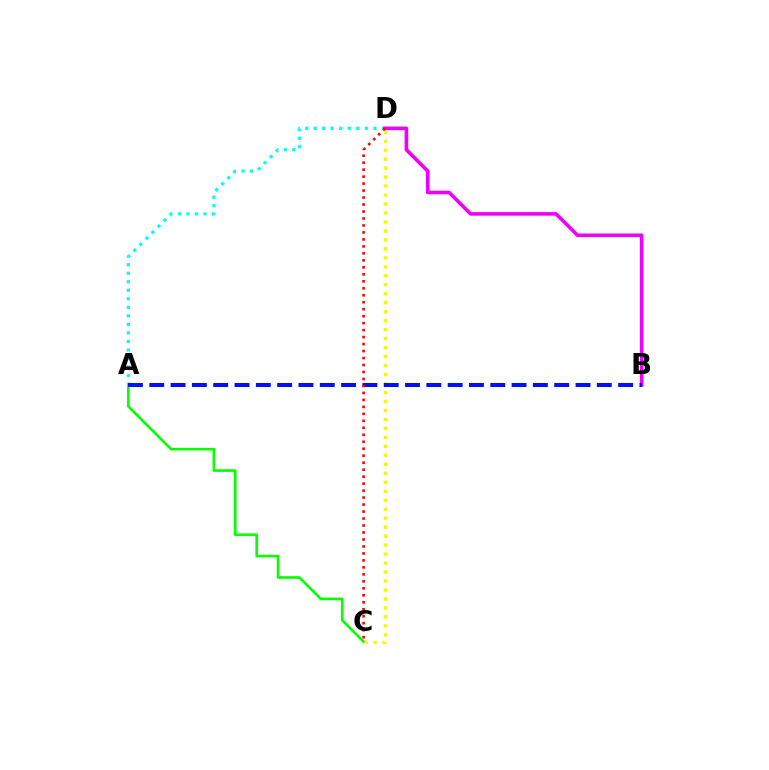{('A', 'C'): [{'color': '#08ff00', 'line_style': 'solid', 'thickness': 1.9}], ('A', 'D'): [{'color': '#00fff6', 'line_style': 'dotted', 'thickness': 2.32}], ('C', 'D'): [{'color': '#fcf500', 'line_style': 'dotted', 'thickness': 2.44}, {'color': '#ff0000', 'line_style': 'dotted', 'thickness': 1.9}], ('B', 'D'): [{'color': '#ee00ff', 'line_style': 'solid', 'thickness': 2.6}], ('A', 'B'): [{'color': '#0010ff', 'line_style': 'dashed', 'thickness': 2.9}]}